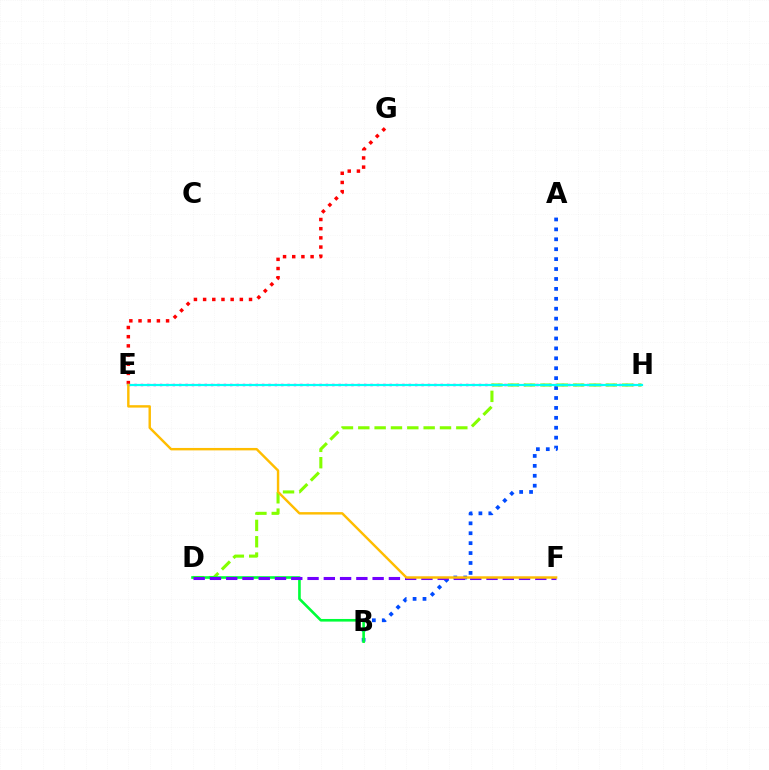{('E', 'G'): [{'color': '#ff0000', 'line_style': 'dotted', 'thickness': 2.49}], ('E', 'H'): [{'color': '#ff00cf', 'line_style': 'dotted', 'thickness': 1.73}, {'color': '#00fff6', 'line_style': 'solid', 'thickness': 1.58}], ('A', 'B'): [{'color': '#004bff', 'line_style': 'dotted', 'thickness': 2.69}], ('D', 'H'): [{'color': '#84ff00', 'line_style': 'dashed', 'thickness': 2.22}], ('B', 'D'): [{'color': '#00ff39', 'line_style': 'solid', 'thickness': 1.89}], ('D', 'F'): [{'color': '#7200ff', 'line_style': 'dashed', 'thickness': 2.21}], ('E', 'F'): [{'color': '#ffbd00', 'line_style': 'solid', 'thickness': 1.75}]}